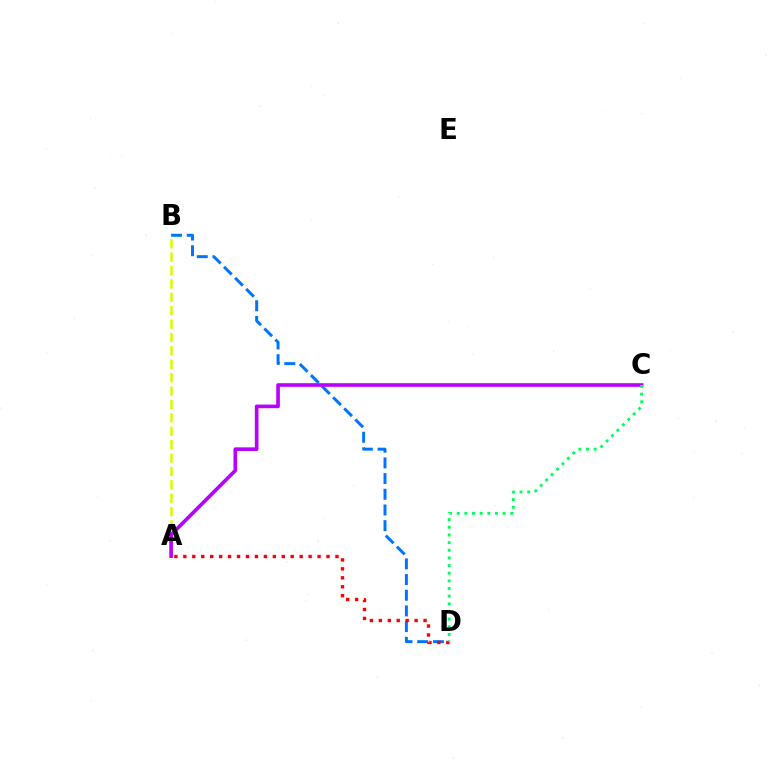{('B', 'D'): [{'color': '#0074ff', 'line_style': 'dashed', 'thickness': 2.13}], ('A', 'B'): [{'color': '#d1ff00', 'line_style': 'dashed', 'thickness': 1.82}], ('A', 'D'): [{'color': '#ff0000', 'line_style': 'dotted', 'thickness': 2.43}], ('A', 'C'): [{'color': '#b900ff', 'line_style': 'solid', 'thickness': 2.62}], ('C', 'D'): [{'color': '#00ff5c', 'line_style': 'dotted', 'thickness': 2.08}]}